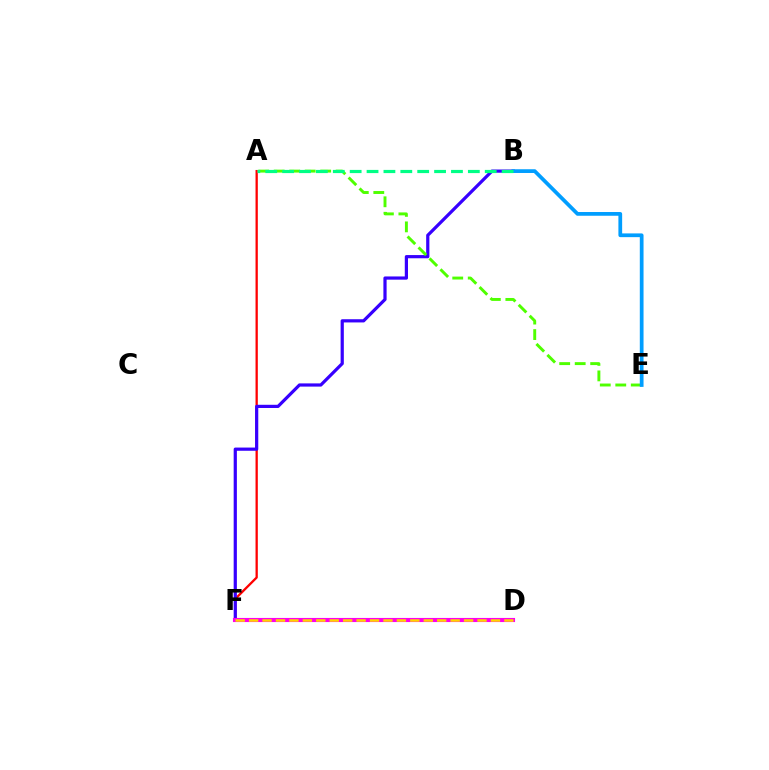{('A', 'F'): [{'color': '#ff0000', 'line_style': 'solid', 'thickness': 1.65}], ('B', 'F'): [{'color': '#3700ff', 'line_style': 'solid', 'thickness': 2.31}], ('D', 'F'): [{'color': '#ff00ed', 'line_style': 'solid', 'thickness': 2.96}, {'color': '#ffd500', 'line_style': 'dashed', 'thickness': 1.83}], ('A', 'E'): [{'color': '#4fff00', 'line_style': 'dashed', 'thickness': 2.1}], ('B', 'E'): [{'color': '#009eff', 'line_style': 'solid', 'thickness': 2.69}], ('A', 'B'): [{'color': '#00ff86', 'line_style': 'dashed', 'thickness': 2.29}]}